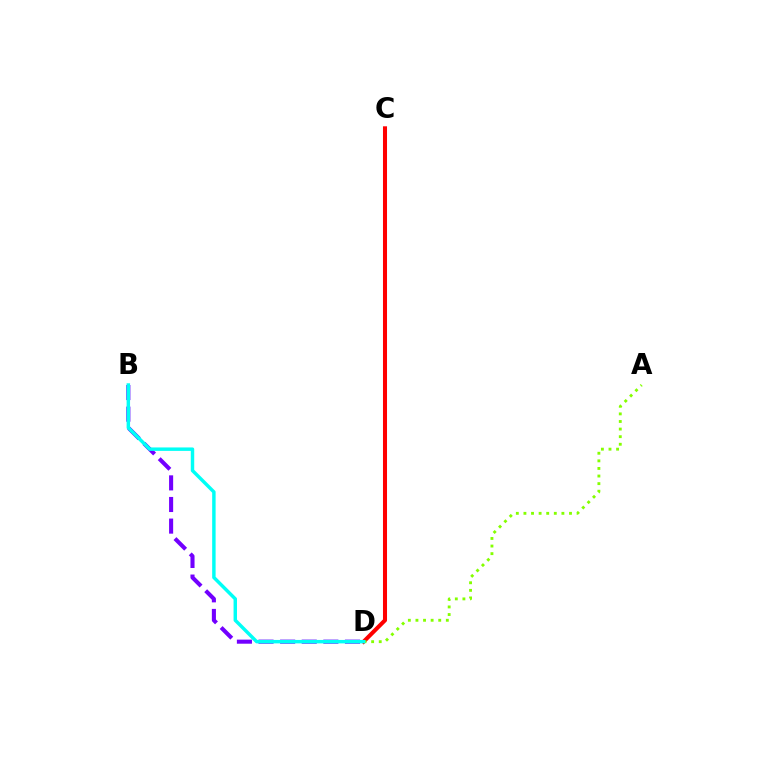{('B', 'D'): [{'color': '#7200ff', 'line_style': 'dashed', 'thickness': 2.94}, {'color': '#00fff6', 'line_style': 'solid', 'thickness': 2.48}], ('C', 'D'): [{'color': '#ff0000', 'line_style': 'solid', 'thickness': 2.92}], ('A', 'D'): [{'color': '#84ff00', 'line_style': 'dotted', 'thickness': 2.06}]}